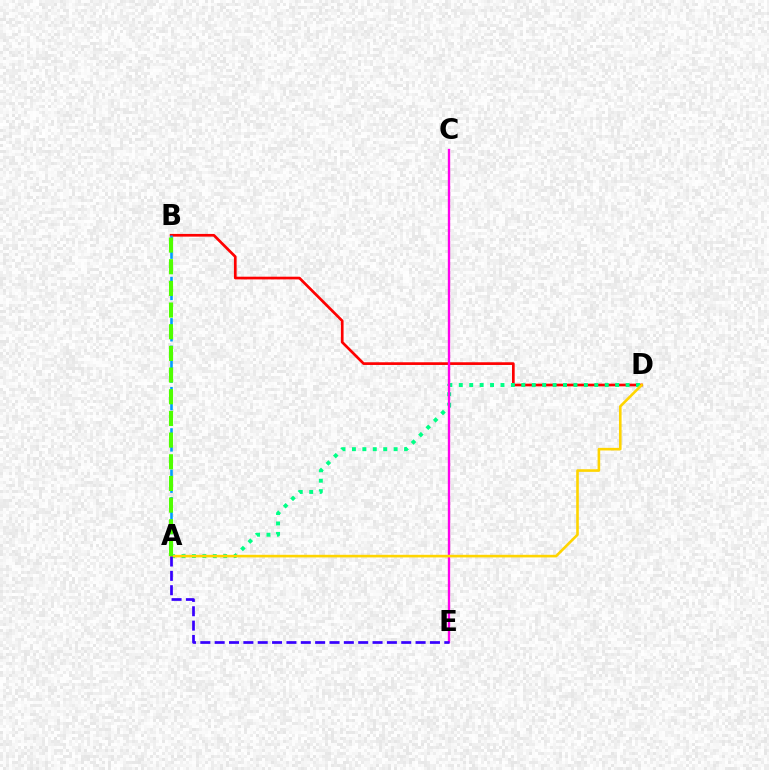{('B', 'D'): [{'color': '#ff0000', 'line_style': 'solid', 'thickness': 1.94}], ('A', 'B'): [{'color': '#009eff', 'line_style': 'dashed', 'thickness': 1.87}, {'color': '#4fff00', 'line_style': 'dashed', 'thickness': 2.94}], ('A', 'D'): [{'color': '#00ff86', 'line_style': 'dotted', 'thickness': 2.83}, {'color': '#ffd500', 'line_style': 'solid', 'thickness': 1.88}], ('C', 'E'): [{'color': '#ff00ed', 'line_style': 'solid', 'thickness': 1.69}], ('A', 'E'): [{'color': '#3700ff', 'line_style': 'dashed', 'thickness': 1.95}]}